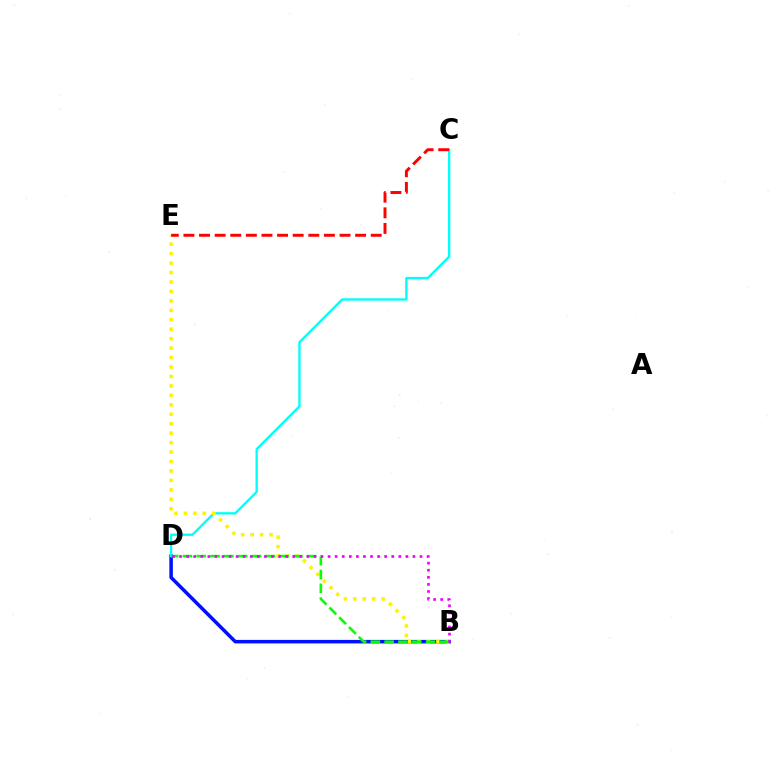{('B', 'D'): [{'color': '#0010ff', 'line_style': 'solid', 'thickness': 2.53}, {'color': '#08ff00', 'line_style': 'dashed', 'thickness': 1.87}, {'color': '#ee00ff', 'line_style': 'dotted', 'thickness': 1.92}], ('C', 'D'): [{'color': '#00fff6', 'line_style': 'solid', 'thickness': 1.69}], ('B', 'E'): [{'color': '#fcf500', 'line_style': 'dotted', 'thickness': 2.57}], ('C', 'E'): [{'color': '#ff0000', 'line_style': 'dashed', 'thickness': 2.12}]}